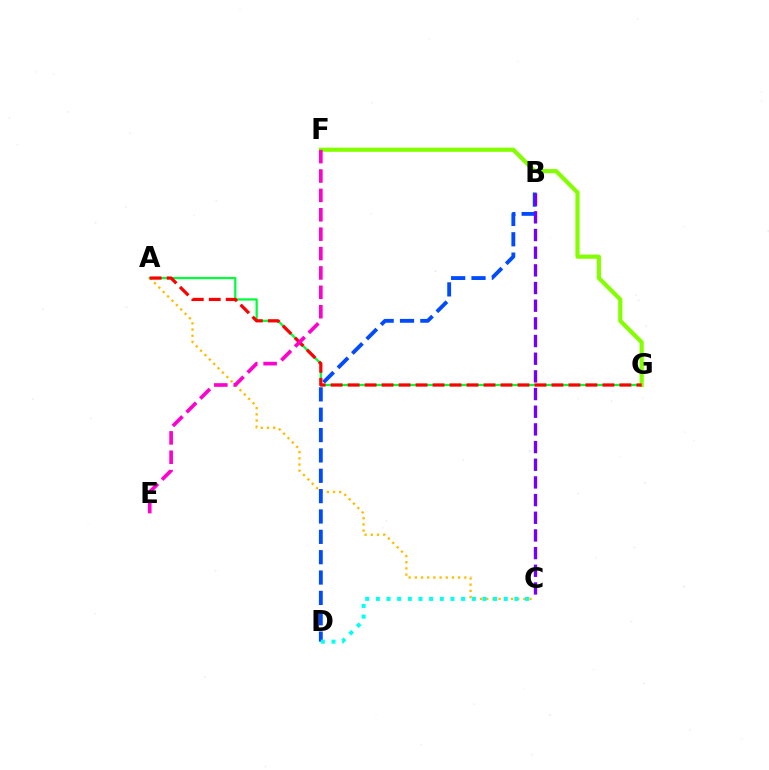{('A', 'G'): [{'color': '#00ff39', 'line_style': 'solid', 'thickness': 1.62}, {'color': '#ff0000', 'line_style': 'dashed', 'thickness': 2.31}], ('F', 'G'): [{'color': '#84ff00', 'line_style': 'solid', 'thickness': 3.0}], ('A', 'C'): [{'color': '#ffbd00', 'line_style': 'dotted', 'thickness': 1.68}], ('B', 'D'): [{'color': '#004bff', 'line_style': 'dashed', 'thickness': 2.76}], ('B', 'C'): [{'color': '#7200ff', 'line_style': 'dashed', 'thickness': 2.4}], ('C', 'D'): [{'color': '#00fff6', 'line_style': 'dotted', 'thickness': 2.9}], ('E', 'F'): [{'color': '#ff00cf', 'line_style': 'dashed', 'thickness': 2.63}]}